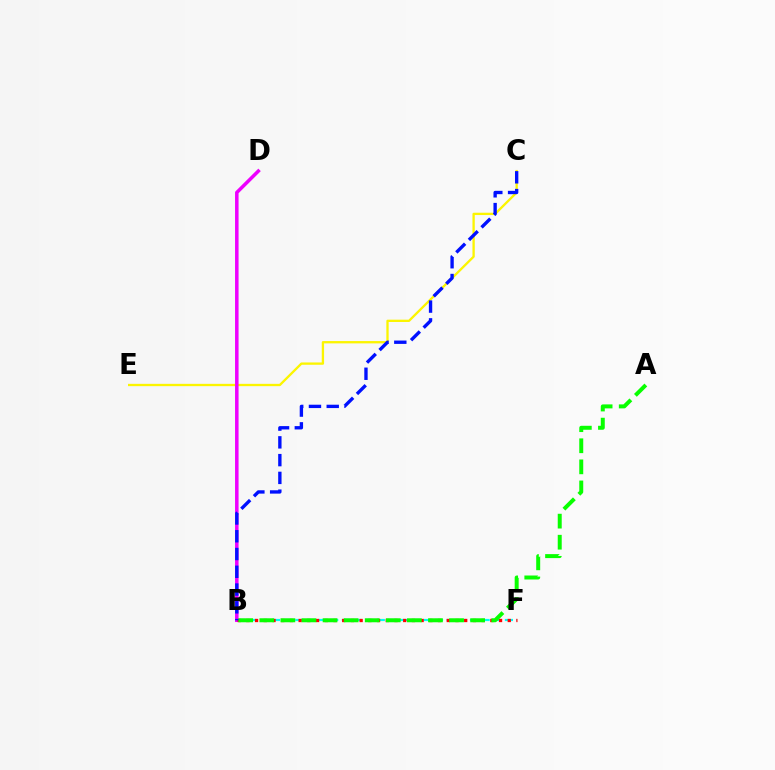{('C', 'E'): [{'color': '#fcf500', 'line_style': 'solid', 'thickness': 1.67}], ('B', 'F'): [{'color': '#00fff6', 'line_style': 'dashed', 'thickness': 1.58}, {'color': '#ff0000', 'line_style': 'dotted', 'thickness': 2.37}], ('B', 'D'): [{'color': '#ee00ff', 'line_style': 'solid', 'thickness': 2.53}], ('A', 'B'): [{'color': '#08ff00', 'line_style': 'dashed', 'thickness': 2.86}], ('B', 'C'): [{'color': '#0010ff', 'line_style': 'dashed', 'thickness': 2.41}]}